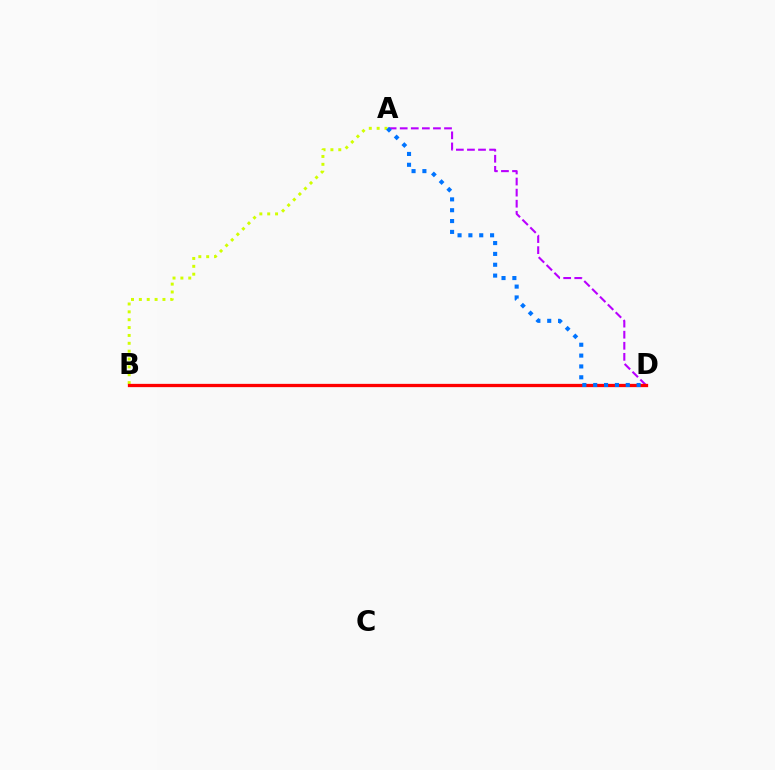{('B', 'D'): [{'color': '#00ff5c', 'line_style': 'dashed', 'thickness': 2.12}, {'color': '#ff0000', 'line_style': 'solid', 'thickness': 2.36}], ('A', 'B'): [{'color': '#d1ff00', 'line_style': 'dotted', 'thickness': 2.14}], ('A', 'D'): [{'color': '#b900ff', 'line_style': 'dashed', 'thickness': 1.51}, {'color': '#0074ff', 'line_style': 'dotted', 'thickness': 2.95}]}